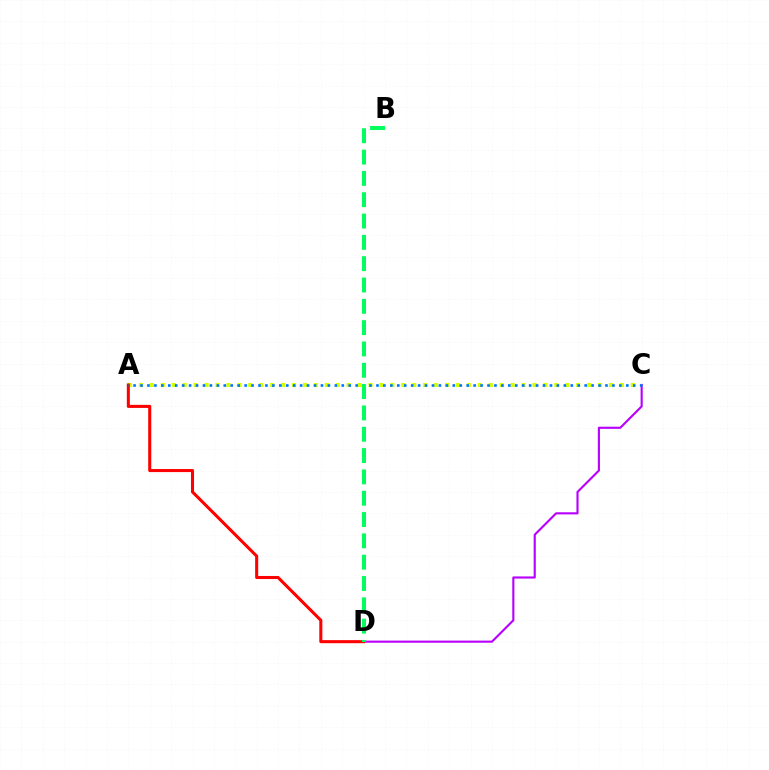{('C', 'D'): [{'color': '#b900ff', 'line_style': 'solid', 'thickness': 1.53}], ('A', 'C'): [{'color': '#d1ff00', 'line_style': 'dotted', 'thickness': 2.97}, {'color': '#0074ff', 'line_style': 'dotted', 'thickness': 1.89}], ('A', 'D'): [{'color': '#ff0000', 'line_style': 'solid', 'thickness': 2.2}], ('B', 'D'): [{'color': '#00ff5c', 'line_style': 'dashed', 'thickness': 2.9}]}